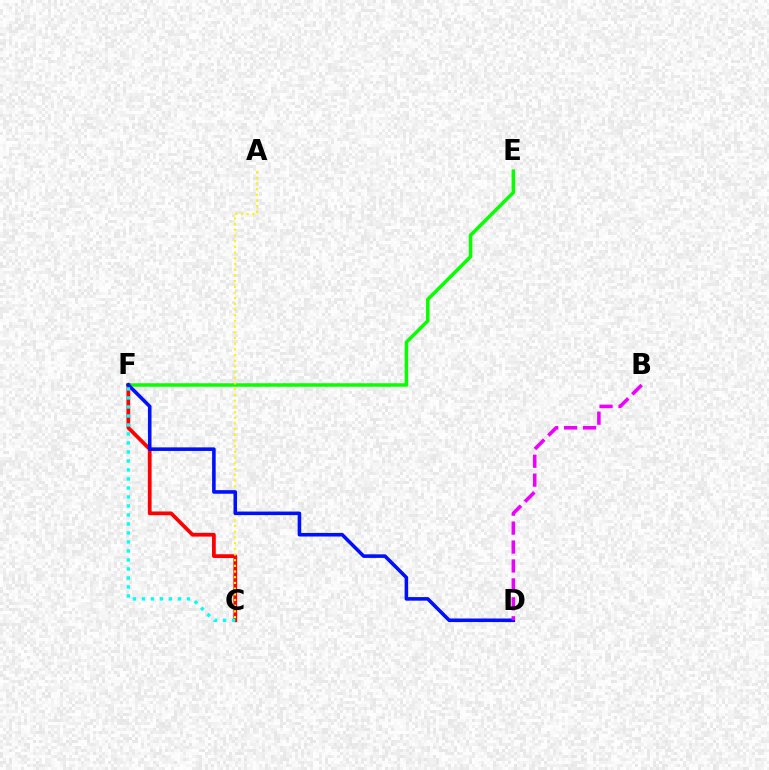{('E', 'F'): [{'color': '#08ff00', 'line_style': 'solid', 'thickness': 2.52}], ('C', 'F'): [{'color': '#ff0000', 'line_style': 'solid', 'thickness': 2.71}, {'color': '#00fff6', 'line_style': 'dotted', 'thickness': 2.45}], ('A', 'C'): [{'color': '#fcf500', 'line_style': 'dotted', 'thickness': 1.55}], ('D', 'F'): [{'color': '#0010ff', 'line_style': 'solid', 'thickness': 2.58}], ('B', 'D'): [{'color': '#ee00ff', 'line_style': 'dashed', 'thickness': 2.57}]}